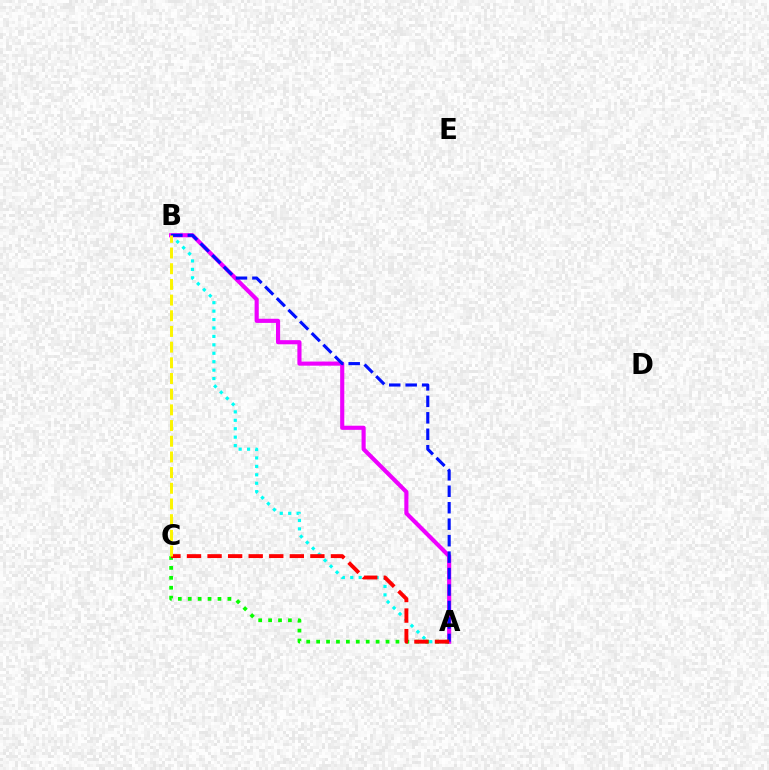{('A', 'B'): [{'color': '#00fff6', 'line_style': 'dotted', 'thickness': 2.29}, {'color': '#ee00ff', 'line_style': 'solid', 'thickness': 2.98}, {'color': '#0010ff', 'line_style': 'dashed', 'thickness': 2.24}], ('A', 'C'): [{'color': '#08ff00', 'line_style': 'dotted', 'thickness': 2.69}, {'color': '#ff0000', 'line_style': 'dashed', 'thickness': 2.79}], ('B', 'C'): [{'color': '#fcf500', 'line_style': 'dashed', 'thickness': 2.13}]}